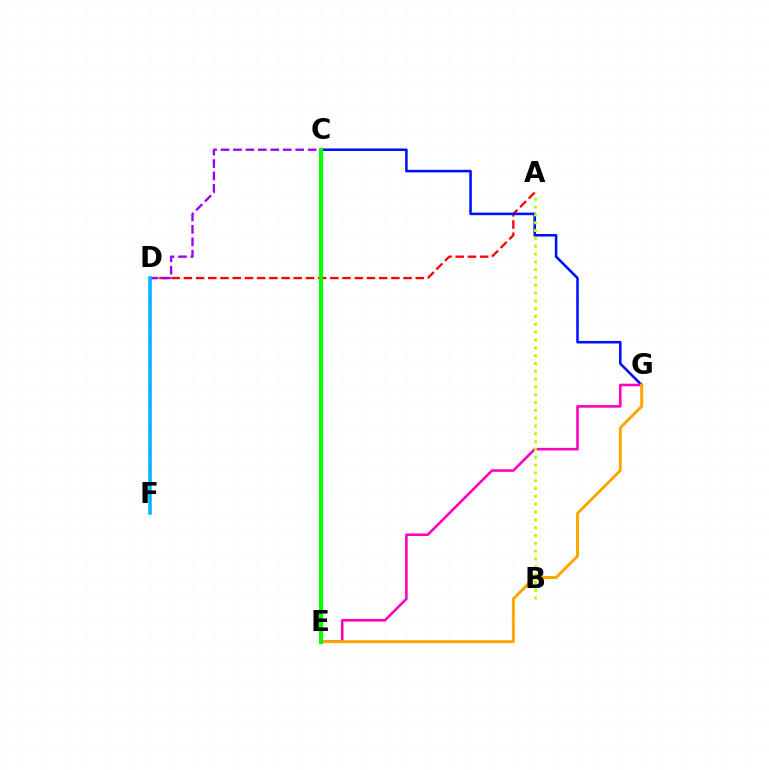{('C', 'E'): [{'color': '#00ff9d', 'line_style': 'dotted', 'thickness': 2.24}, {'color': '#08ff00', 'line_style': 'solid', 'thickness': 2.98}], ('A', 'D'): [{'color': '#ff0000', 'line_style': 'dashed', 'thickness': 1.66}], ('C', 'G'): [{'color': '#0010ff', 'line_style': 'solid', 'thickness': 1.85}], ('E', 'G'): [{'color': '#ff00bd', 'line_style': 'solid', 'thickness': 1.86}, {'color': '#ffa500', 'line_style': 'solid', 'thickness': 2.11}], ('C', 'D'): [{'color': '#9b00ff', 'line_style': 'dashed', 'thickness': 1.69}], ('D', 'F'): [{'color': '#00b5ff', 'line_style': 'solid', 'thickness': 2.56}], ('A', 'B'): [{'color': '#b3ff00', 'line_style': 'dotted', 'thickness': 2.12}]}